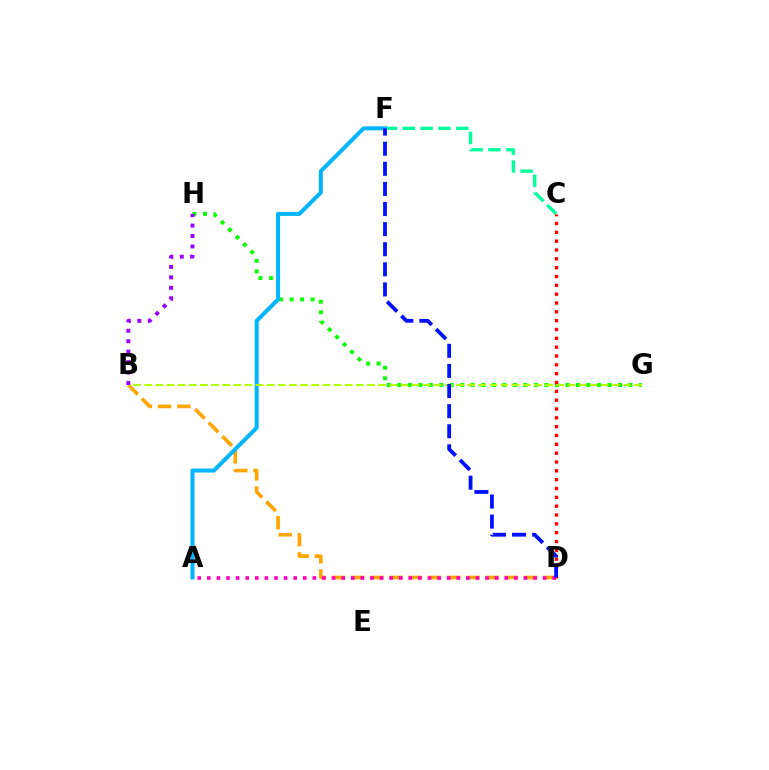{('G', 'H'): [{'color': '#08ff00', 'line_style': 'dotted', 'thickness': 2.86}], ('C', 'F'): [{'color': '#00ff9d', 'line_style': 'dashed', 'thickness': 2.42}], ('B', 'D'): [{'color': '#ffa500', 'line_style': 'dashed', 'thickness': 2.61}], ('C', 'D'): [{'color': '#ff0000', 'line_style': 'dotted', 'thickness': 2.4}], ('A', 'F'): [{'color': '#00b5ff', 'line_style': 'solid', 'thickness': 2.88}], ('B', 'G'): [{'color': '#b3ff00', 'line_style': 'dashed', 'thickness': 1.51}], ('B', 'H'): [{'color': '#9b00ff', 'line_style': 'dotted', 'thickness': 2.84}], ('A', 'D'): [{'color': '#ff00bd', 'line_style': 'dotted', 'thickness': 2.61}], ('D', 'F'): [{'color': '#0010ff', 'line_style': 'dashed', 'thickness': 2.73}]}